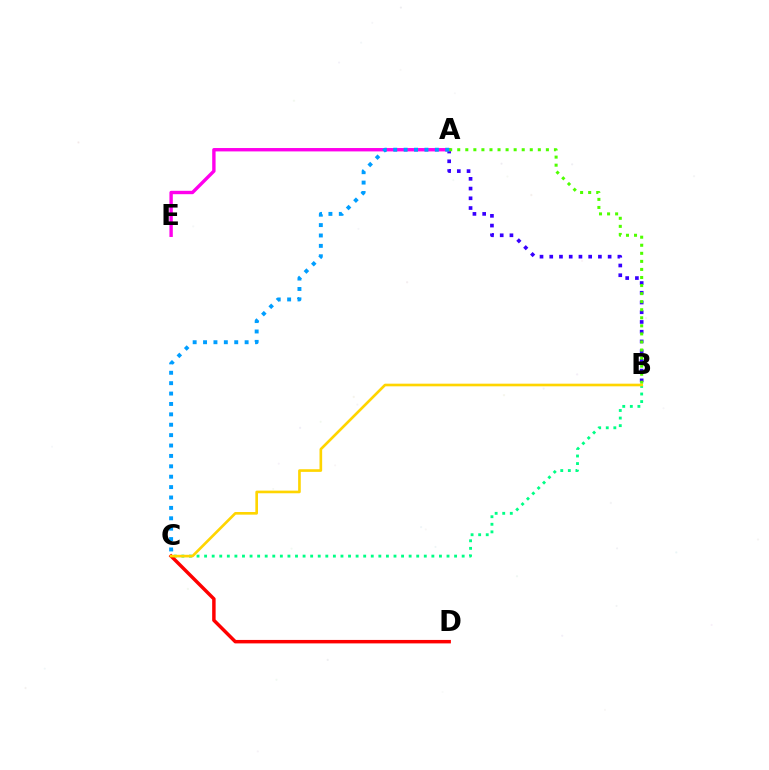{('A', 'B'): [{'color': '#3700ff', 'line_style': 'dotted', 'thickness': 2.64}, {'color': '#4fff00', 'line_style': 'dotted', 'thickness': 2.19}], ('B', 'C'): [{'color': '#00ff86', 'line_style': 'dotted', 'thickness': 2.06}, {'color': '#ffd500', 'line_style': 'solid', 'thickness': 1.91}], ('A', 'E'): [{'color': '#ff00ed', 'line_style': 'solid', 'thickness': 2.44}], ('C', 'D'): [{'color': '#ff0000', 'line_style': 'solid', 'thickness': 2.49}], ('A', 'C'): [{'color': '#009eff', 'line_style': 'dotted', 'thickness': 2.82}]}